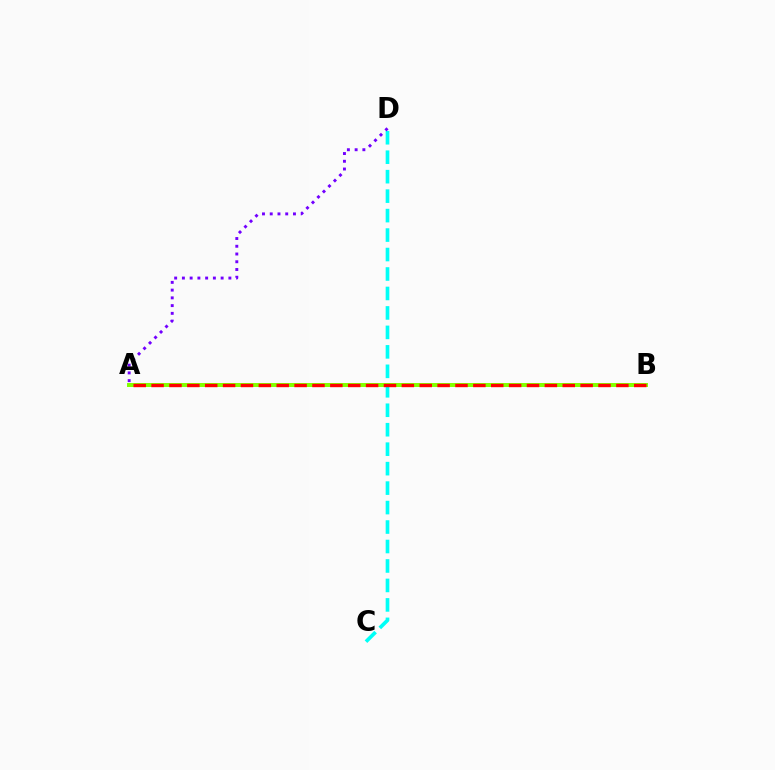{('C', 'D'): [{'color': '#00fff6', 'line_style': 'dashed', 'thickness': 2.64}], ('A', 'B'): [{'color': '#84ff00', 'line_style': 'solid', 'thickness': 2.86}, {'color': '#ff0000', 'line_style': 'dashed', 'thickness': 2.43}], ('A', 'D'): [{'color': '#7200ff', 'line_style': 'dotted', 'thickness': 2.1}]}